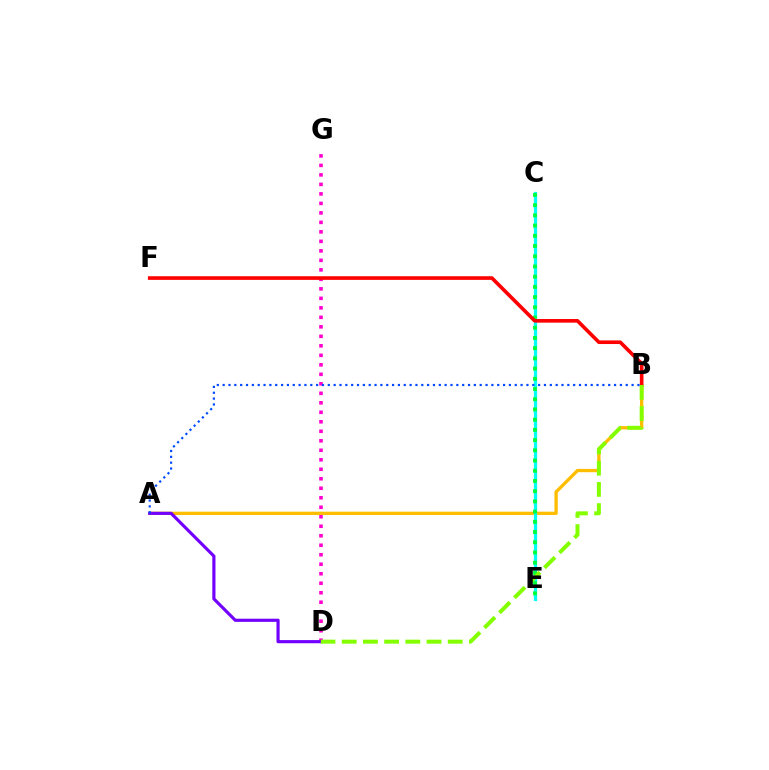{('A', 'B'): [{'color': '#ffbd00', 'line_style': 'solid', 'thickness': 2.37}, {'color': '#004bff', 'line_style': 'dotted', 'thickness': 1.59}], ('C', 'E'): [{'color': '#00fff6', 'line_style': 'solid', 'thickness': 2.34}, {'color': '#00ff39', 'line_style': 'dotted', 'thickness': 2.78}], ('D', 'G'): [{'color': '#ff00cf', 'line_style': 'dotted', 'thickness': 2.58}], ('A', 'D'): [{'color': '#7200ff', 'line_style': 'solid', 'thickness': 2.27}], ('B', 'F'): [{'color': '#ff0000', 'line_style': 'solid', 'thickness': 2.62}], ('B', 'D'): [{'color': '#84ff00', 'line_style': 'dashed', 'thickness': 2.88}]}